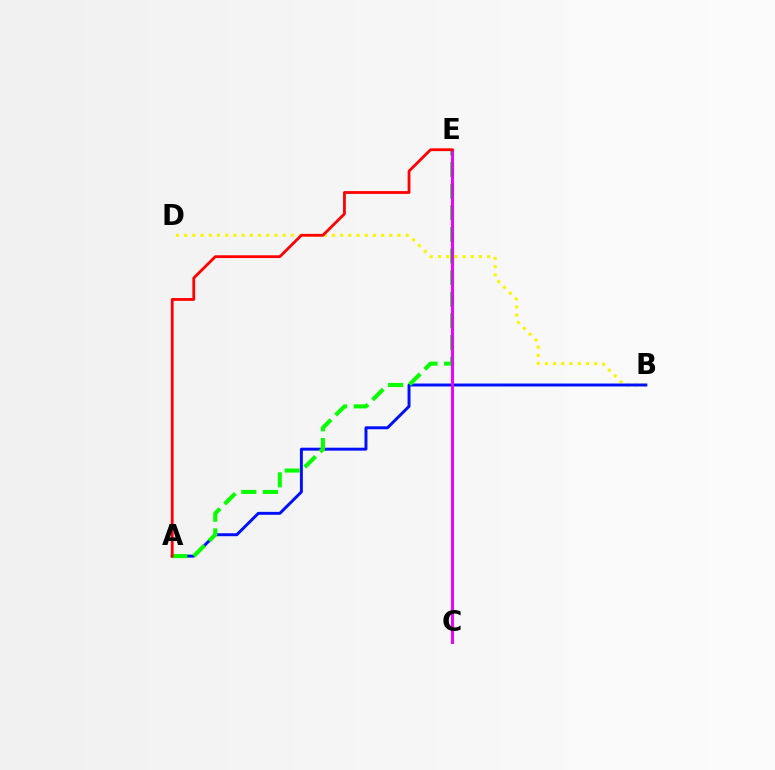{('B', 'D'): [{'color': '#fcf500', 'line_style': 'dotted', 'thickness': 2.23}], ('A', 'B'): [{'color': '#0010ff', 'line_style': 'solid', 'thickness': 2.12}], ('A', 'E'): [{'color': '#08ff00', 'line_style': 'dashed', 'thickness': 2.94}, {'color': '#ff0000', 'line_style': 'solid', 'thickness': 2.01}], ('C', 'E'): [{'color': '#00fff6', 'line_style': 'dashed', 'thickness': 2.14}, {'color': '#ee00ff', 'line_style': 'solid', 'thickness': 2.13}]}